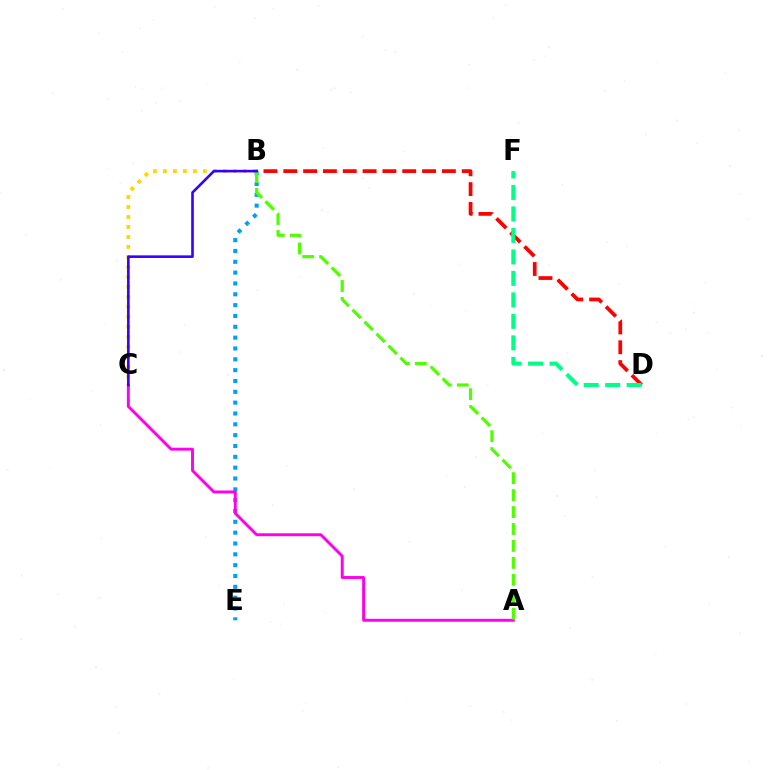{('B', 'E'): [{'color': '#009eff', 'line_style': 'dotted', 'thickness': 2.94}], ('B', 'D'): [{'color': '#ff0000', 'line_style': 'dashed', 'thickness': 2.69}], ('B', 'C'): [{'color': '#ffd500', 'line_style': 'dotted', 'thickness': 2.71}, {'color': '#3700ff', 'line_style': 'solid', 'thickness': 1.88}], ('A', 'C'): [{'color': '#ff00ed', 'line_style': 'solid', 'thickness': 2.1}], ('A', 'B'): [{'color': '#4fff00', 'line_style': 'dashed', 'thickness': 2.3}], ('D', 'F'): [{'color': '#00ff86', 'line_style': 'dashed', 'thickness': 2.92}]}